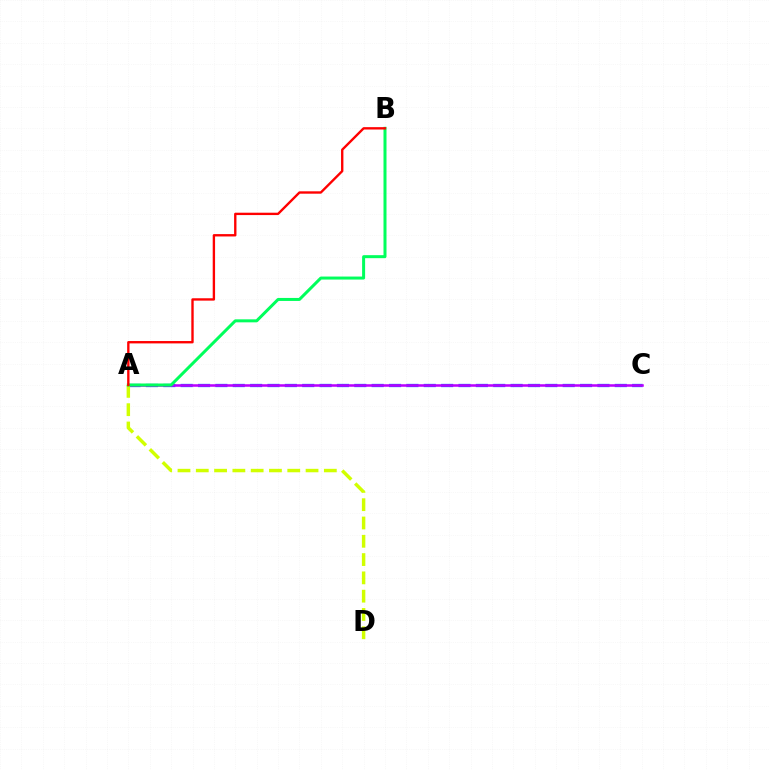{('A', 'C'): [{'color': '#0074ff', 'line_style': 'dashed', 'thickness': 2.36}, {'color': '#b900ff', 'line_style': 'solid', 'thickness': 1.83}], ('A', 'D'): [{'color': '#d1ff00', 'line_style': 'dashed', 'thickness': 2.49}], ('A', 'B'): [{'color': '#00ff5c', 'line_style': 'solid', 'thickness': 2.16}, {'color': '#ff0000', 'line_style': 'solid', 'thickness': 1.7}]}